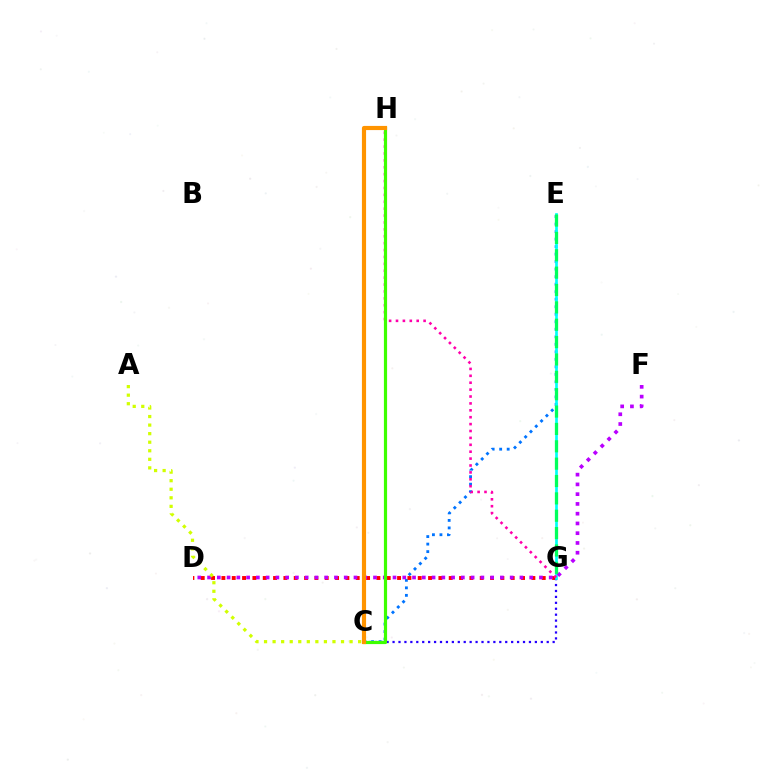{('C', 'E'): [{'color': '#0074ff', 'line_style': 'dotted', 'thickness': 2.04}], ('D', 'G'): [{'color': '#ff0000', 'line_style': 'dotted', 'thickness': 2.81}], ('C', 'G'): [{'color': '#2500ff', 'line_style': 'dotted', 'thickness': 1.61}], ('E', 'G'): [{'color': '#00fff6', 'line_style': 'solid', 'thickness': 1.95}, {'color': '#00ff5c', 'line_style': 'dashed', 'thickness': 2.36}], ('D', 'F'): [{'color': '#b900ff', 'line_style': 'dotted', 'thickness': 2.65}], ('G', 'H'): [{'color': '#ff00ac', 'line_style': 'dotted', 'thickness': 1.87}], ('A', 'C'): [{'color': '#d1ff00', 'line_style': 'dotted', 'thickness': 2.32}], ('C', 'H'): [{'color': '#3dff00', 'line_style': 'solid', 'thickness': 2.29}, {'color': '#ff9400', 'line_style': 'solid', 'thickness': 2.99}]}